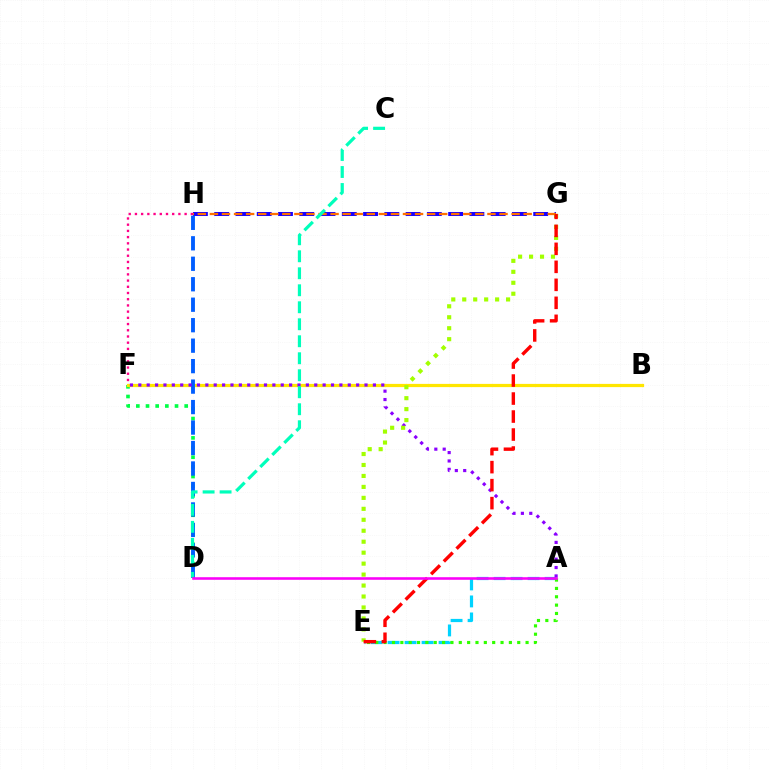{('G', 'H'): [{'color': '#1900ff', 'line_style': 'dashed', 'thickness': 2.89}, {'color': '#ff7000', 'line_style': 'dashed', 'thickness': 1.64}], ('A', 'E'): [{'color': '#00d3ff', 'line_style': 'dashed', 'thickness': 2.31}, {'color': '#31ff00', 'line_style': 'dotted', 'thickness': 2.27}], ('D', 'F'): [{'color': '#00ff45', 'line_style': 'dotted', 'thickness': 2.63}], ('B', 'F'): [{'color': '#ffe600', 'line_style': 'solid', 'thickness': 2.32}], ('F', 'H'): [{'color': '#ff0088', 'line_style': 'dotted', 'thickness': 1.69}], ('D', 'H'): [{'color': '#005dff', 'line_style': 'dashed', 'thickness': 2.78}], ('A', 'F'): [{'color': '#8a00ff', 'line_style': 'dotted', 'thickness': 2.28}], ('E', 'G'): [{'color': '#a2ff00', 'line_style': 'dotted', 'thickness': 2.98}, {'color': '#ff0000', 'line_style': 'dashed', 'thickness': 2.44}], ('C', 'D'): [{'color': '#00ffbb', 'line_style': 'dashed', 'thickness': 2.31}], ('A', 'D'): [{'color': '#fa00f9', 'line_style': 'solid', 'thickness': 1.86}]}